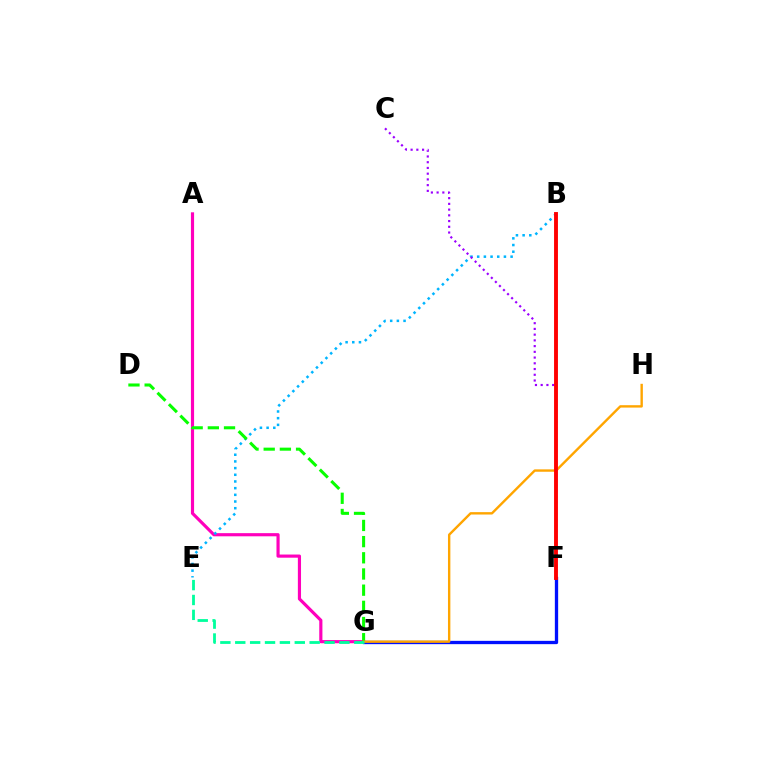{('B', 'F'): [{'color': '#b3ff00', 'line_style': 'dotted', 'thickness': 1.53}, {'color': '#ff0000', 'line_style': 'solid', 'thickness': 2.8}], ('A', 'G'): [{'color': '#ff00bd', 'line_style': 'solid', 'thickness': 2.28}], ('B', 'E'): [{'color': '#00b5ff', 'line_style': 'dotted', 'thickness': 1.82}], ('D', 'G'): [{'color': '#08ff00', 'line_style': 'dashed', 'thickness': 2.2}], ('F', 'G'): [{'color': '#0010ff', 'line_style': 'solid', 'thickness': 2.38}], ('C', 'F'): [{'color': '#9b00ff', 'line_style': 'dotted', 'thickness': 1.56}], ('G', 'H'): [{'color': '#ffa500', 'line_style': 'solid', 'thickness': 1.72}], ('E', 'G'): [{'color': '#00ff9d', 'line_style': 'dashed', 'thickness': 2.02}]}